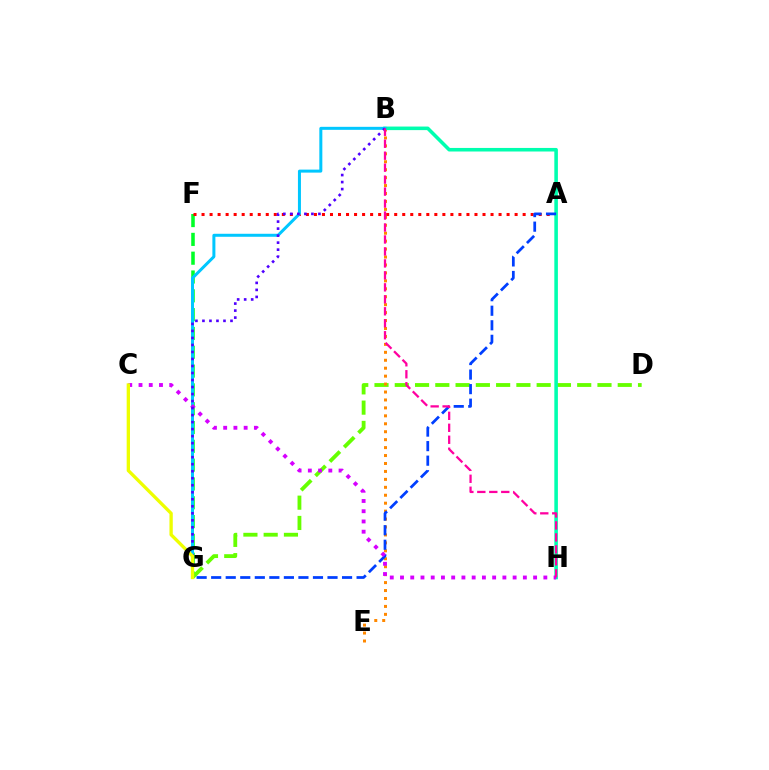{('F', 'G'): [{'color': '#00ff27', 'line_style': 'dashed', 'thickness': 2.56}], ('A', 'F'): [{'color': '#ff0000', 'line_style': 'dotted', 'thickness': 2.18}], ('D', 'G'): [{'color': '#66ff00', 'line_style': 'dashed', 'thickness': 2.75}], ('B', 'E'): [{'color': '#ff8800', 'line_style': 'dotted', 'thickness': 2.16}], ('B', 'H'): [{'color': '#00ffaf', 'line_style': 'solid', 'thickness': 2.57}, {'color': '#ff00a0', 'line_style': 'dashed', 'thickness': 1.63}], ('A', 'G'): [{'color': '#003fff', 'line_style': 'dashed', 'thickness': 1.98}], ('B', 'G'): [{'color': '#00c7ff', 'line_style': 'solid', 'thickness': 2.17}, {'color': '#4f00ff', 'line_style': 'dotted', 'thickness': 1.91}], ('C', 'H'): [{'color': '#d600ff', 'line_style': 'dotted', 'thickness': 2.78}], ('C', 'G'): [{'color': '#eeff00', 'line_style': 'solid', 'thickness': 2.39}]}